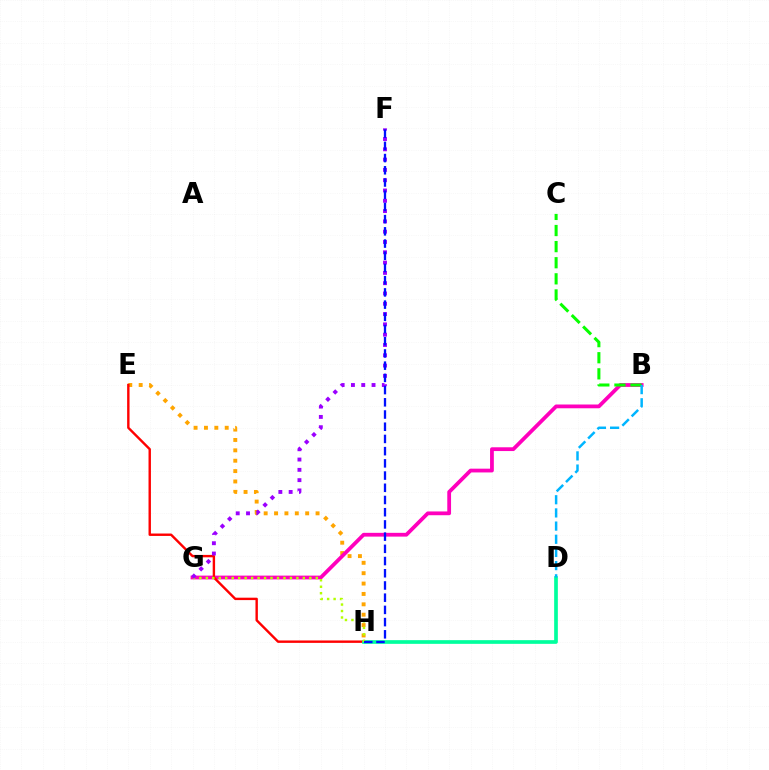{('E', 'H'): [{'color': '#ffa500', 'line_style': 'dotted', 'thickness': 2.82}, {'color': '#ff0000', 'line_style': 'solid', 'thickness': 1.73}], ('B', 'G'): [{'color': '#ff00bd', 'line_style': 'solid', 'thickness': 2.72}], ('B', 'C'): [{'color': '#08ff00', 'line_style': 'dashed', 'thickness': 2.19}], ('D', 'H'): [{'color': '#00ff9d', 'line_style': 'solid', 'thickness': 2.65}], ('G', 'H'): [{'color': '#b3ff00', 'line_style': 'dotted', 'thickness': 1.76}], ('F', 'G'): [{'color': '#9b00ff', 'line_style': 'dotted', 'thickness': 2.8}], ('F', 'H'): [{'color': '#0010ff', 'line_style': 'dashed', 'thickness': 1.66}], ('B', 'D'): [{'color': '#00b5ff', 'line_style': 'dashed', 'thickness': 1.79}]}